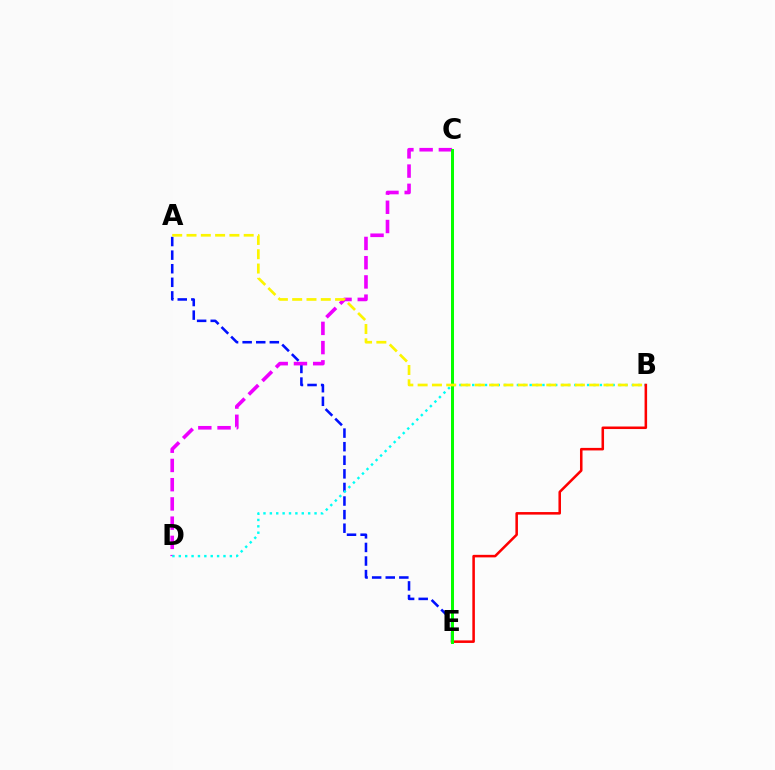{('A', 'E'): [{'color': '#0010ff', 'line_style': 'dashed', 'thickness': 1.85}], ('C', 'D'): [{'color': '#ee00ff', 'line_style': 'dashed', 'thickness': 2.61}], ('B', 'D'): [{'color': '#00fff6', 'line_style': 'dotted', 'thickness': 1.73}], ('B', 'E'): [{'color': '#ff0000', 'line_style': 'solid', 'thickness': 1.83}], ('C', 'E'): [{'color': '#08ff00', 'line_style': 'solid', 'thickness': 2.16}], ('A', 'B'): [{'color': '#fcf500', 'line_style': 'dashed', 'thickness': 1.94}]}